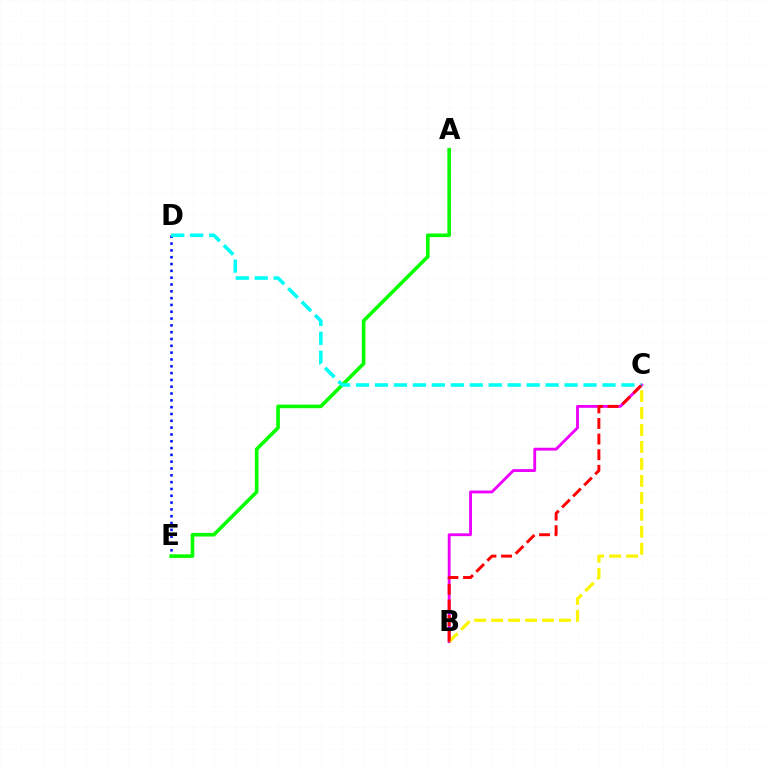{('D', 'E'): [{'color': '#0010ff', 'line_style': 'dotted', 'thickness': 1.85}], ('B', 'C'): [{'color': '#ee00ff', 'line_style': 'solid', 'thickness': 2.05}, {'color': '#fcf500', 'line_style': 'dashed', 'thickness': 2.3}, {'color': '#ff0000', 'line_style': 'dashed', 'thickness': 2.12}], ('A', 'E'): [{'color': '#08ff00', 'line_style': 'solid', 'thickness': 2.6}], ('C', 'D'): [{'color': '#00fff6', 'line_style': 'dashed', 'thickness': 2.58}]}